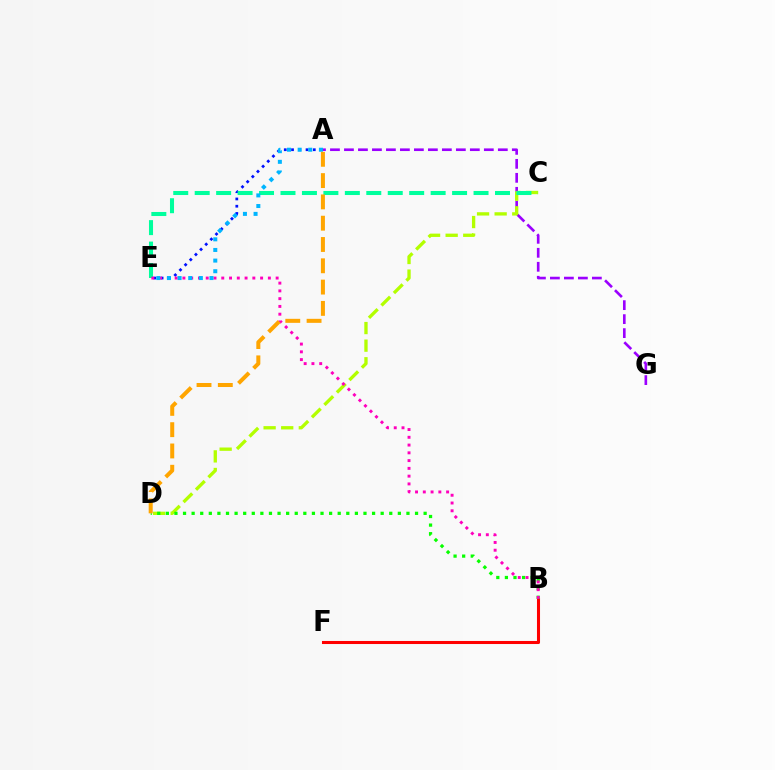{('A', 'G'): [{'color': '#9b00ff', 'line_style': 'dashed', 'thickness': 1.9}], ('B', 'F'): [{'color': '#ff0000', 'line_style': 'solid', 'thickness': 2.2}], ('C', 'D'): [{'color': '#b3ff00', 'line_style': 'dashed', 'thickness': 2.39}], ('A', 'E'): [{'color': '#0010ff', 'line_style': 'dotted', 'thickness': 1.97}, {'color': '#00b5ff', 'line_style': 'dotted', 'thickness': 2.89}], ('B', 'D'): [{'color': '#08ff00', 'line_style': 'dotted', 'thickness': 2.33}], ('C', 'E'): [{'color': '#00ff9d', 'line_style': 'dashed', 'thickness': 2.91}], ('B', 'E'): [{'color': '#ff00bd', 'line_style': 'dotted', 'thickness': 2.11}], ('A', 'D'): [{'color': '#ffa500', 'line_style': 'dashed', 'thickness': 2.89}]}